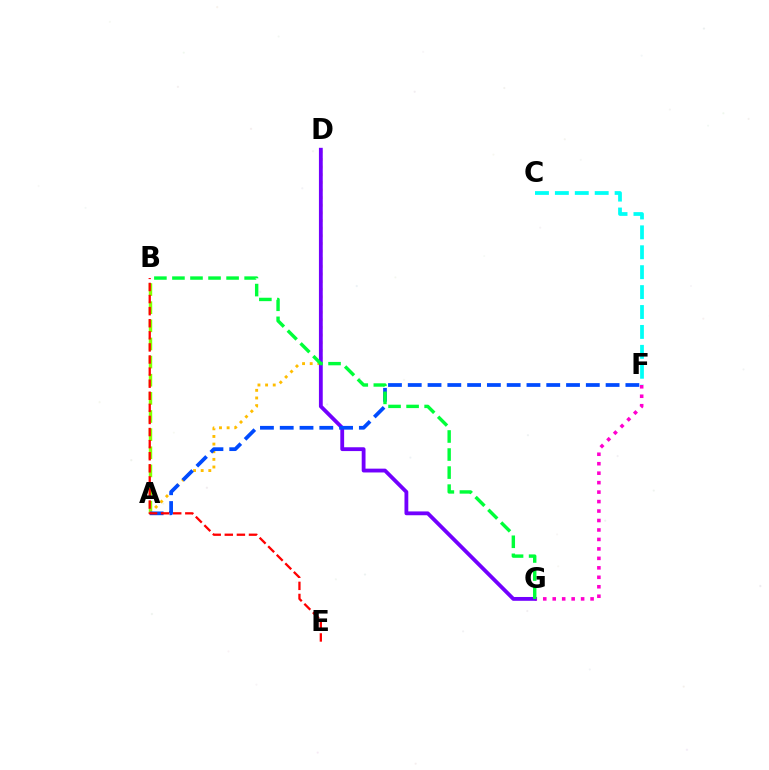{('F', 'G'): [{'color': '#ff00cf', 'line_style': 'dotted', 'thickness': 2.57}], ('A', 'B'): [{'color': '#84ff00', 'line_style': 'dashed', 'thickness': 2.46}], ('A', 'D'): [{'color': '#ffbd00', 'line_style': 'dotted', 'thickness': 2.07}], ('D', 'G'): [{'color': '#7200ff', 'line_style': 'solid', 'thickness': 2.75}], ('A', 'F'): [{'color': '#004bff', 'line_style': 'dashed', 'thickness': 2.69}], ('B', 'E'): [{'color': '#ff0000', 'line_style': 'dashed', 'thickness': 1.64}], ('C', 'F'): [{'color': '#00fff6', 'line_style': 'dashed', 'thickness': 2.71}], ('B', 'G'): [{'color': '#00ff39', 'line_style': 'dashed', 'thickness': 2.45}]}